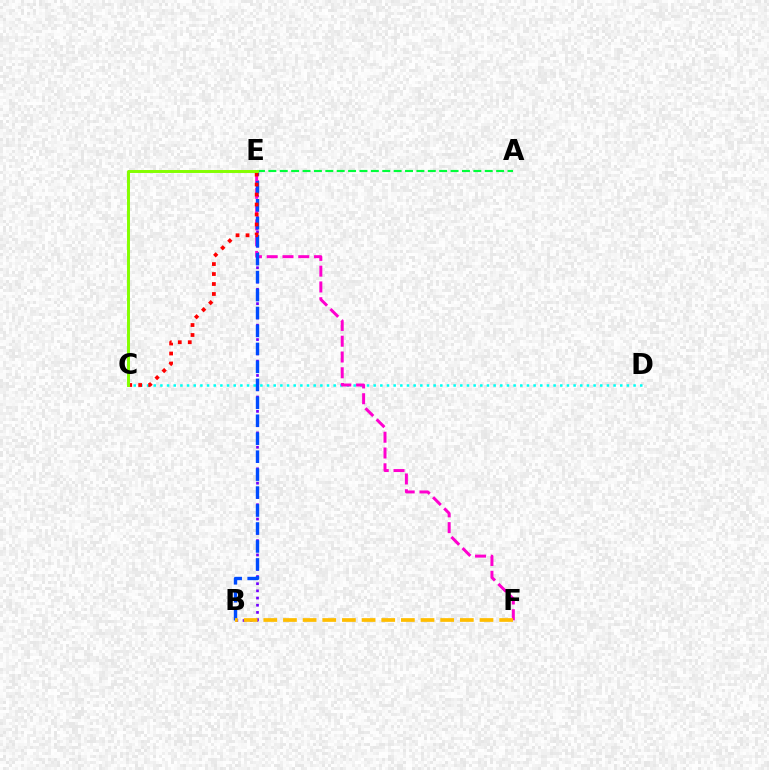{('C', 'D'): [{'color': '#00fff6', 'line_style': 'dotted', 'thickness': 1.81}], ('B', 'E'): [{'color': '#7200ff', 'line_style': 'dotted', 'thickness': 1.95}, {'color': '#004bff', 'line_style': 'dashed', 'thickness': 2.44}], ('E', 'F'): [{'color': '#ff00cf', 'line_style': 'dashed', 'thickness': 2.14}], ('A', 'E'): [{'color': '#00ff39', 'line_style': 'dashed', 'thickness': 1.55}], ('C', 'E'): [{'color': '#ff0000', 'line_style': 'dotted', 'thickness': 2.71}, {'color': '#84ff00', 'line_style': 'solid', 'thickness': 2.13}], ('B', 'F'): [{'color': '#ffbd00', 'line_style': 'dashed', 'thickness': 2.67}]}